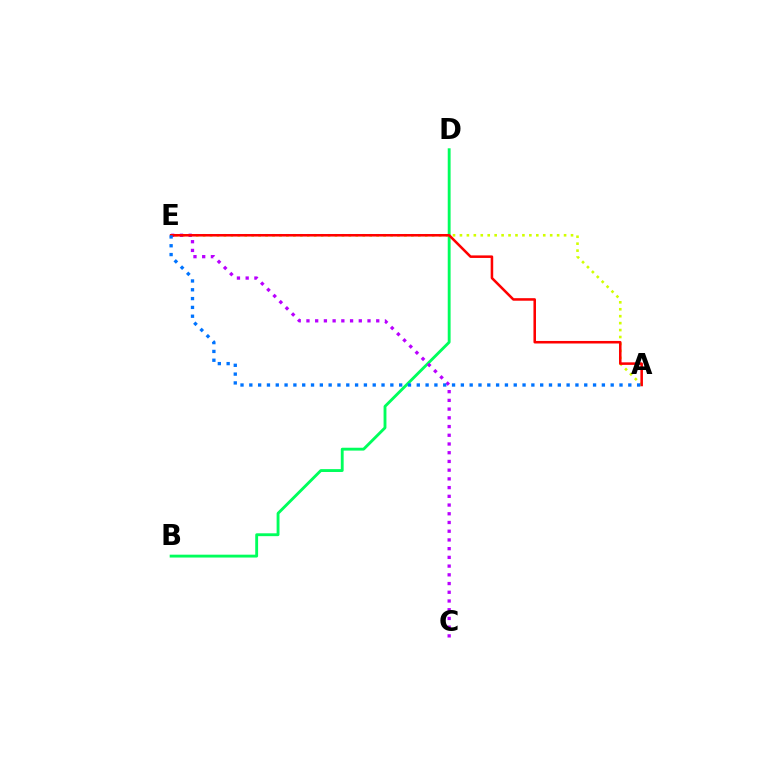{('B', 'D'): [{'color': '#00ff5c', 'line_style': 'solid', 'thickness': 2.06}], ('A', 'E'): [{'color': '#d1ff00', 'line_style': 'dotted', 'thickness': 1.89}, {'color': '#ff0000', 'line_style': 'solid', 'thickness': 1.83}, {'color': '#0074ff', 'line_style': 'dotted', 'thickness': 2.39}], ('C', 'E'): [{'color': '#b900ff', 'line_style': 'dotted', 'thickness': 2.37}]}